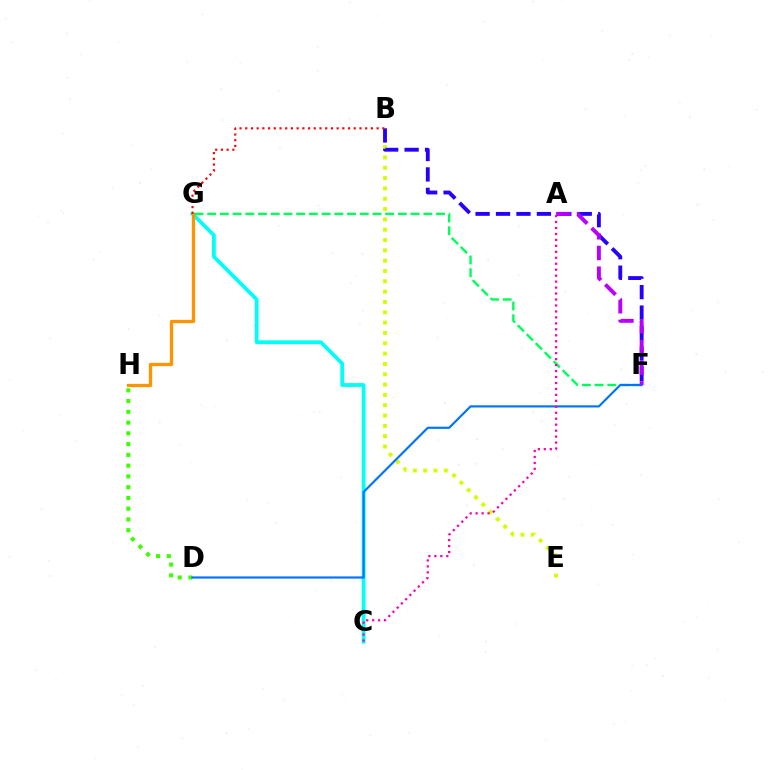{('D', 'H'): [{'color': '#3dff00', 'line_style': 'dotted', 'thickness': 2.92}], ('B', 'E'): [{'color': '#d1ff00', 'line_style': 'dotted', 'thickness': 2.81}], ('C', 'G'): [{'color': '#00fff6', 'line_style': 'solid', 'thickness': 2.72}], ('B', 'F'): [{'color': '#2500ff', 'line_style': 'dashed', 'thickness': 2.78}], ('G', 'H'): [{'color': '#ff9400', 'line_style': 'solid', 'thickness': 2.36}], ('F', 'G'): [{'color': '#00ff5c', 'line_style': 'dashed', 'thickness': 1.73}], ('D', 'F'): [{'color': '#0074ff', 'line_style': 'solid', 'thickness': 1.56}], ('A', 'F'): [{'color': '#b900ff', 'line_style': 'dashed', 'thickness': 2.81}], ('A', 'C'): [{'color': '#ff00ac', 'line_style': 'dotted', 'thickness': 1.62}], ('B', 'G'): [{'color': '#ff0000', 'line_style': 'dotted', 'thickness': 1.55}]}